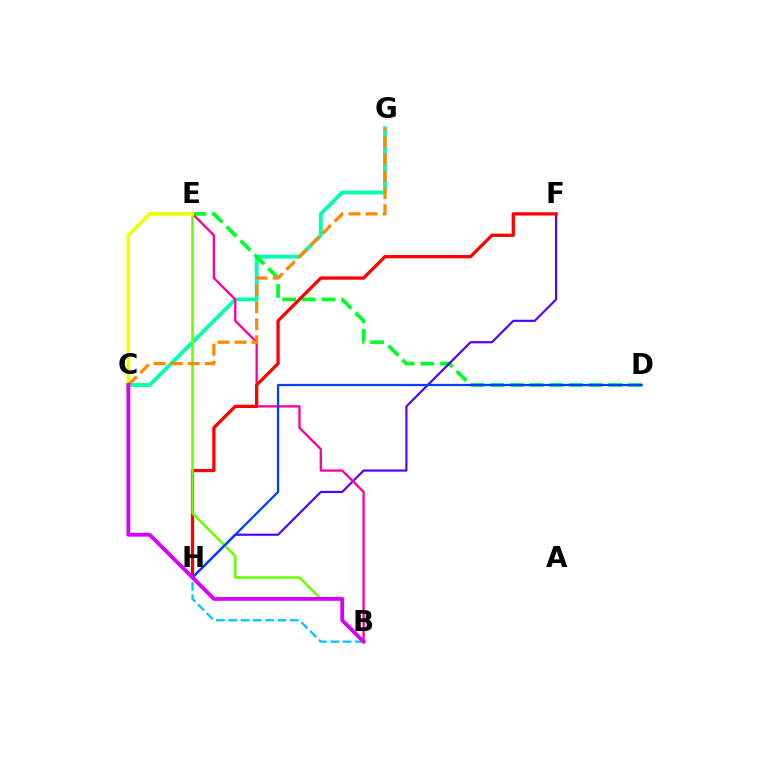{('C', 'G'): [{'color': '#00ffaf', 'line_style': 'solid', 'thickness': 2.75}, {'color': '#ff8800', 'line_style': 'dashed', 'thickness': 2.32}], ('D', 'E'): [{'color': '#00ff27', 'line_style': 'dashed', 'thickness': 2.67}], ('F', 'H'): [{'color': '#4f00ff', 'line_style': 'solid', 'thickness': 1.56}, {'color': '#ff0000', 'line_style': 'solid', 'thickness': 2.36}], ('B', 'E'): [{'color': '#ff00a0', 'line_style': 'solid', 'thickness': 1.68}, {'color': '#66ff00', 'line_style': 'solid', 'thickness': 1.81}], ('B', 'H'): [{'color': '#00c7ff', 'line_style': 'dashed', 'thickness': 1.67}], ('C', 'E'): [{'color': '#eeff00', 'line_style': 'solid', 'thickness': 2.6}], ('D', 'H'): [{'color': '#003fff', 'line_style': 'solid', 'thickness': 1.63}], ('B', 'C'): [{'color': '#d600ff', 'line_style': 'solid', 'thickness': 2.77}]}